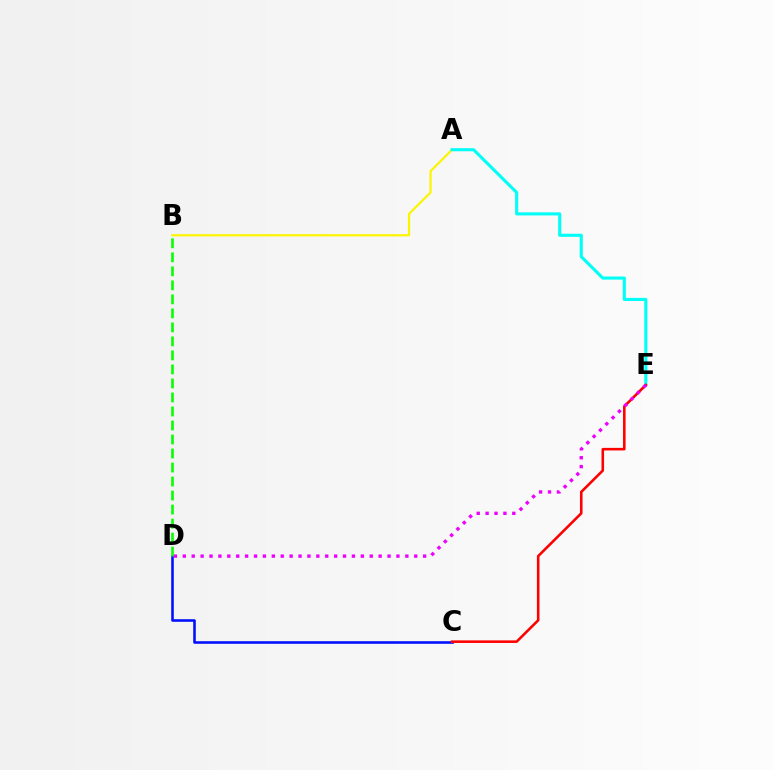{('A', 'B'): [{'color': '#fcf500', 'line_style': 'solid', 'thickness': 1.59}], ('C', 'D'): [{'color': '#0010ff', 'line_style': 'solid', 'thickness': 1.86}], ('B', 'D'): [{'color': '#08ff00', 'line_style': 'dashed', 'thickness': 1.9}], ('A', 'E'): [{'color': '#00fff6', 'line_style': 'solid', 'thickness': 2.23}], ('C', 'E'): [{'color': '#ff0000', 'line_style': 'solid', 'thickness': 1.85}], ('D', 'E'): [{'color': '#ee00ff', 'line_style': 'dotted', 'thickness': 2.42}]}